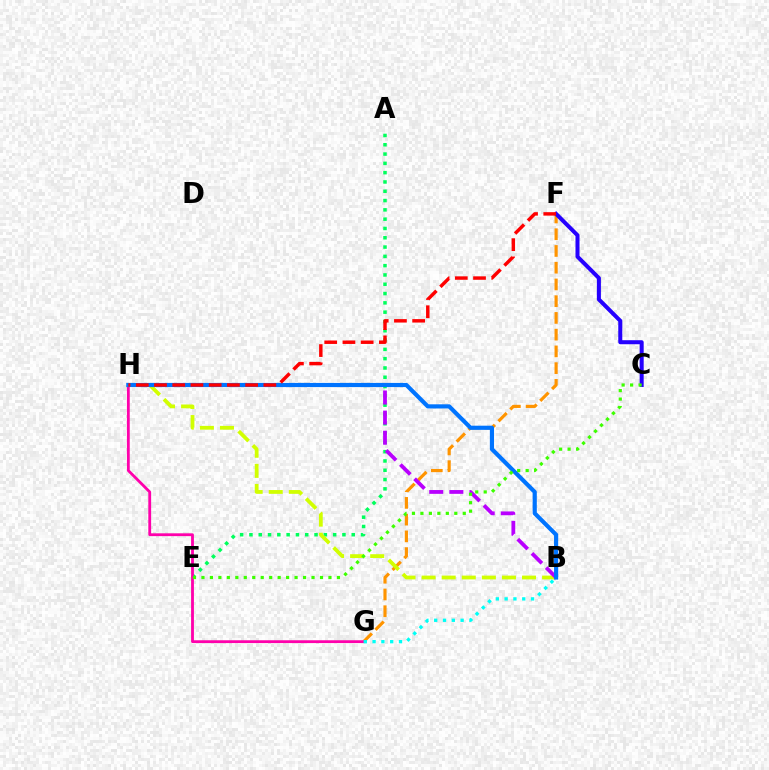{('F', 'G'): [{'color': '#ff9400', 'line_style': 'dashed', 'thickness': 2.27}], ('A', 'E'): [{'color': '#00ff5c', 'line_style': 'dotted', 'thickness': 2.53}], ('B', 'H'): [{'color': '#d1ff00', 'line_style': 'dashed', 'thickness': 2.73}, {'color': '#b900ff', 'line_style': 'dashed', 'thickness': 2.73}, {'color': '#0074ff', 'line_style': 'solid', 'thickness': 3.0}], ('C', 'F'): [{'color': '#2500ff', 'line_style': 'solid', 'thickness': 2.9}], ('G', 'H'): [{'color': '#ff00ac', 'line_style': 'solid', 'thickness': 2.03}], ('C', 'E'): [{'color': '#3dff00', 'line_style': 'dotted', 'thickness': 2.3}], ('B', 'G'): [{'color': '#00fff6', 'line_style': 'dotted', 'thickness': 2.39}], ('F', 'H'): [{'color': '#ff0000', 'line_style': 'dashed', 'thickness': 2.48}]}